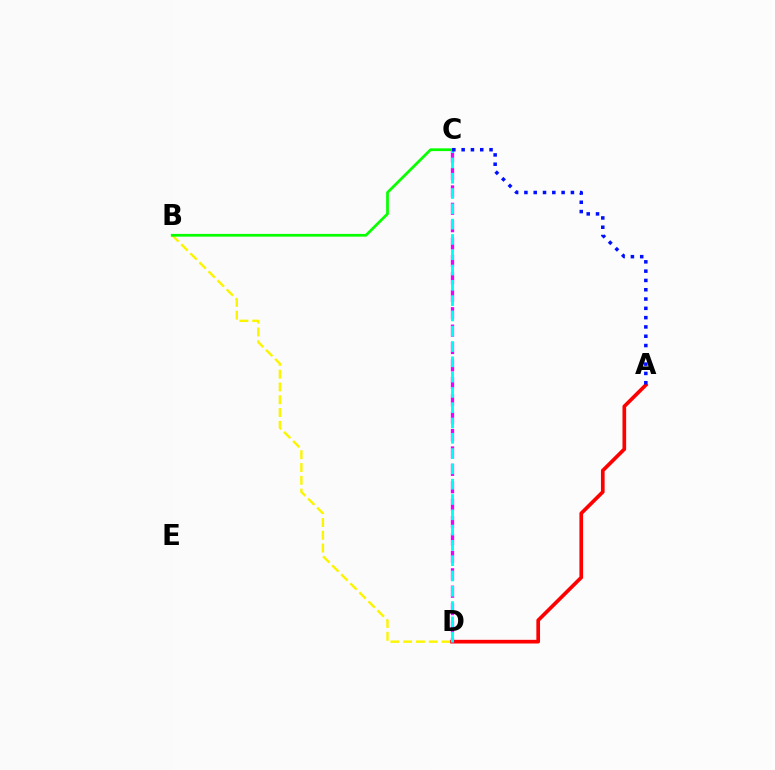{('B', 'D'): [{'color': '#fcf500', 'line_style': 'dashed', 'thickness': 1.74}], ('B', 'C'): [{'color': '#08ff00', 'line_style': 'solid', 'thickness': 1.98}], ('A', 'D'): [{'color': '#ff0000', 'line_style': 'solid', 'thickness': 2.65}], ('C', 'D'): [{'color': '#ee00ff', 'line_style': 'dashed', 'thickness': 2.36}, {'color': '#00fff6', 'line_style': 'dashed', 'thickness': 2.08}], ('A', 'C'): [{'color': '#0010ff', 'line_style': 'dotted', 'thickness': 2.53}]}